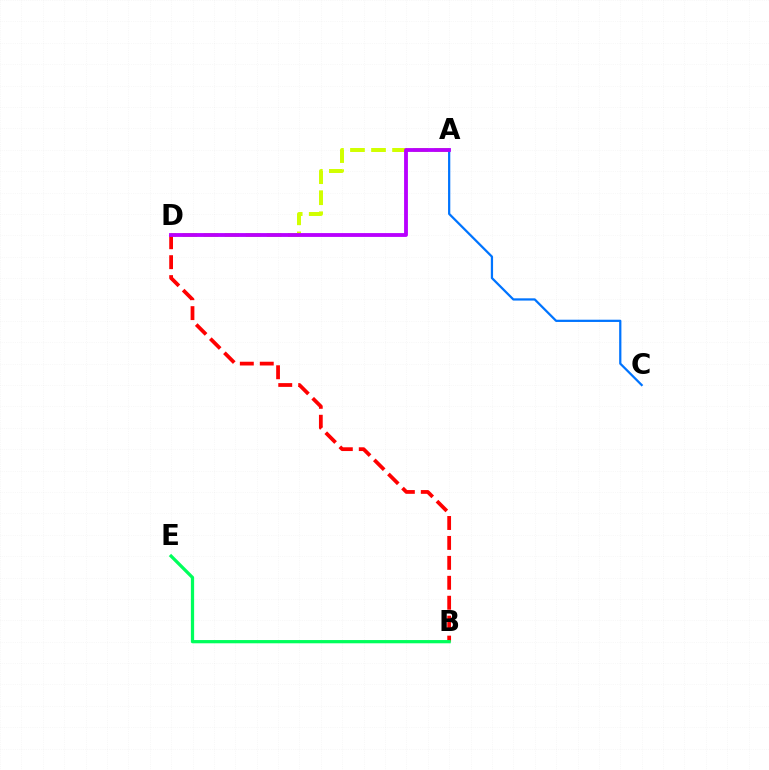{('A', 'D'): [{'color': '#d1ff00', 'line_style': 'dashed', 'thickness': 2.86}, {'color': '#b900ff', 'line_style': 'solid', 'thickness': 2.76}], ('B', 'D'): [{'color': '#ff0000', 'line_style': 'dashed', 'thickness': 2.71}], ('B', 'E'): [{'color': '#00ff5c', 'line_style': 'solid', 'thickness': 2.34}], ('A', 'C'): [{'color': '#0074ff', 'line_style': 'solid', 'thickness': 1.61}]}